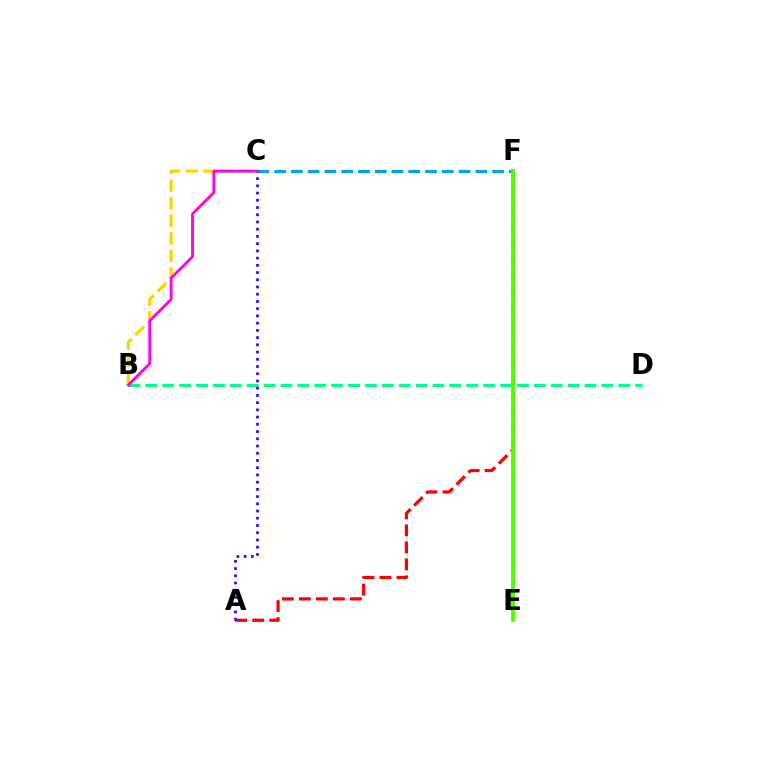{('A', 'F'): [{'color': '#ff0000', 'line_style': 'dashed', 'thickness': 2.31}], ('B', 'D'): [{'color': '#00ff86', 'line_style': 'dashed', 'thickness': 2.3}], ('B', 'C'): [{'color': '#ffd500', 'line_style': 'dashed', 'thickness': 2.39}, {'color': '#ff00ed', 'line_style': 'solid', 'thickness': 2.04}], ('C', 'F'): [{'color': '#009eff', 'line_style': 'dashed', 'thickness': 2.28}], ('A', 'C'): [{'color': '#3700ff', 'line_style': 'dotted', 'thickness': 1.96}], ('E', 'F'): [{'color': '#4fff00', 'line_style': 'solid', 'thickness': 2.77}]}